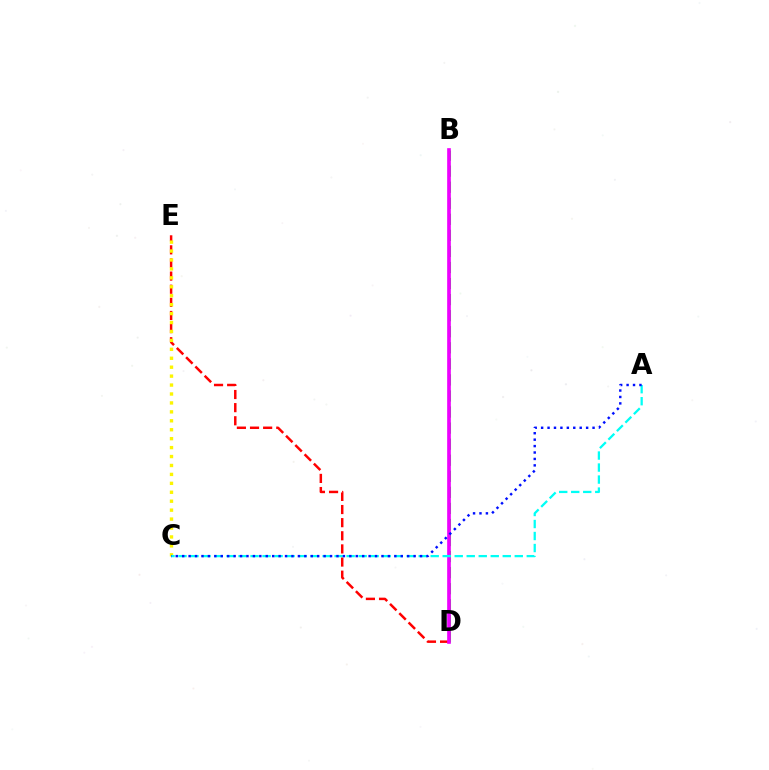{('D', 'E'): [{'color': '#ff0000', 'line_style': 'dashed', 'thickness': 1.78}], ('C', 'E'): [{'color': '#fcf500', 'line_style': 'dotted', 'thickness': 2.43}], ('B', 'D'): [{'color': '#08ff00', 'line_style': 'dashed', 'thickness': 2.18}, {'color': '#ee00ff', 'line_style': 'solid', 'thickness': 2.64}], ('A', 'C'): [{'color': '#00fff6', 'line_style': 'dashed', 'thickness': 1.63}, {'color': '#0010ff', 'line_style': 'dotted', 'thickness': 1.75}]}